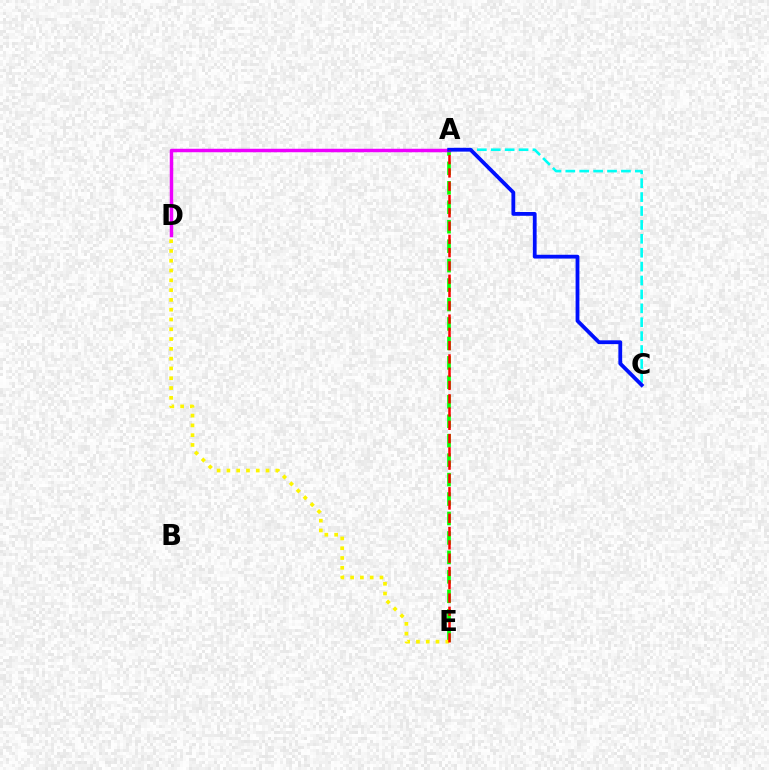{('A', 'E'): [{'color': '#08ff00', 'line_style': 'dashed', 'thickness': 2.64}, {'color': '#ff0000', 'line_style': 'dashed', 'thickness': 1.8}], ('D', 'E'): [{'color': '#fcf500', 'line_style': 'dotted', 'thickness': 2.66}], ('A', 'C'): [{'color': '#00fff6', 'line_style': 'dashed', 'thickness': 1.89}, {'color': '#0010ff', 'line_style': 'solid', 'thickness': 2.74}], ('A', 'D'): [{'color': '#ee00ff', 'line_style': 'solid', 'thickness': 2.5}]}